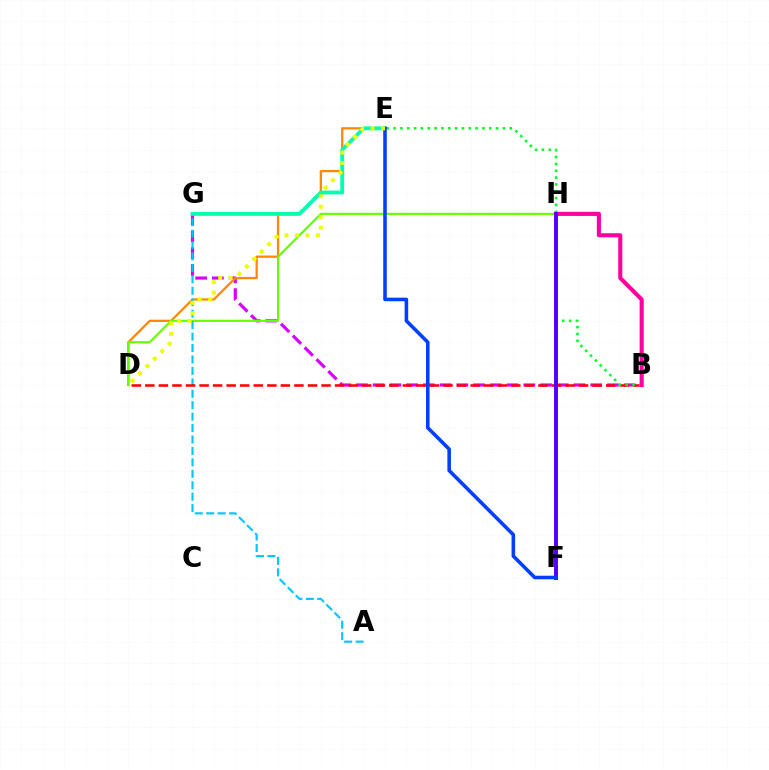{('B', 'G'): [{'color': '#d600ff', 'line_style': 'dashed', 'thickness': 2.27}], ('D', 'E'): [{'color': '#ff8800', 'line_style': 'solid', 'thickness': 1.63}, {'color': '#eeff00', 'line_style': 'dotted', 'thickness': 2.85}], ('D', 'H'): [{'color': '#66ff00', 'line_style': 'solid', 'thickness': 1.54}], ('A', 'G'): [{'color': '#00c7ff', 'line_style': 'dashed', 'thickness': 1.55}], ('E', 'G'): [{'color': '#00ffaf', 'line_style': 'solid', 'thickness': 2.76}], ('B', 'D'): [{'color': '#ff0000', 'line_style': 'dashed', 'thickness': 1.84}], ('B', 'E'): [{'color': '#00ff27', 'line_style': 'dotted', 'thickness': 1.86}], ('B', 'H'): [{'color': '#ff00a0', 'line_style': 'solid', 'thickness': 2.95}], ('F', 'H'): [{'color': '#4f00ff', 'line_style': 'solid', 'thickness': 2.83}], ('E', 'F'): [{'color': '#003fff', 'line_style': 'solid', 'thickness': 2.57}]}